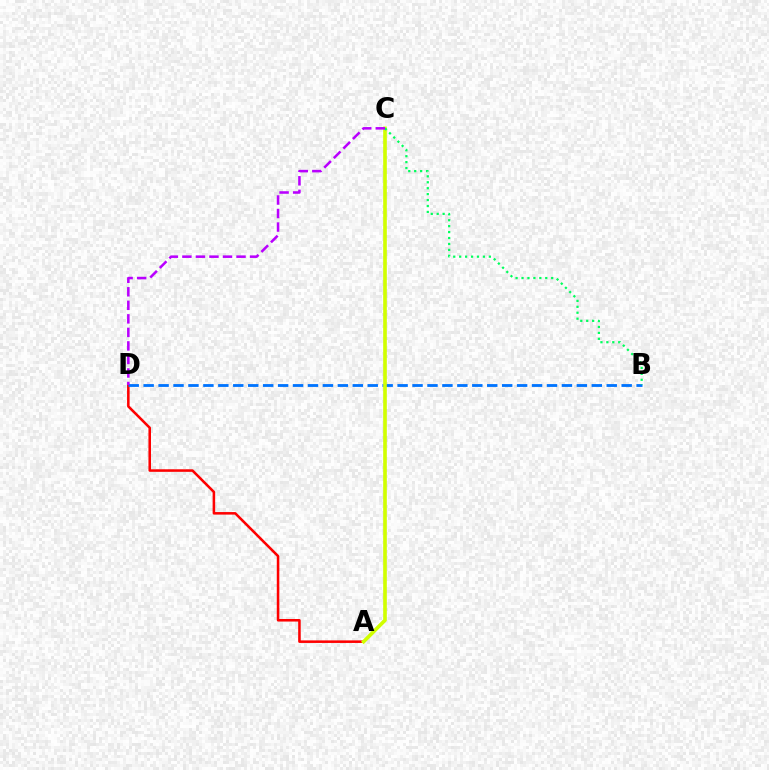{('A', 'D'): [{'color': '#ff0000', 'line_style': 'solid', 'thickness': 1.83}], ('B', 'D'): [{'color': '#0074ff', 'line_style': 'dashed', 'thickness': 2.03}], ('A', 'C'): [{'color': '#d1ff00', 'line_style': 'solid', 'thickness': 2.62}], ('B', 'C'): [{'color': '#00ff5c', 'line_style': 'dotted', 'thickness': 1.61}], ('C', 'D'): [{'color': '#b900ff', 'line_style': 'dashed', 'thickness': 1.84}]}